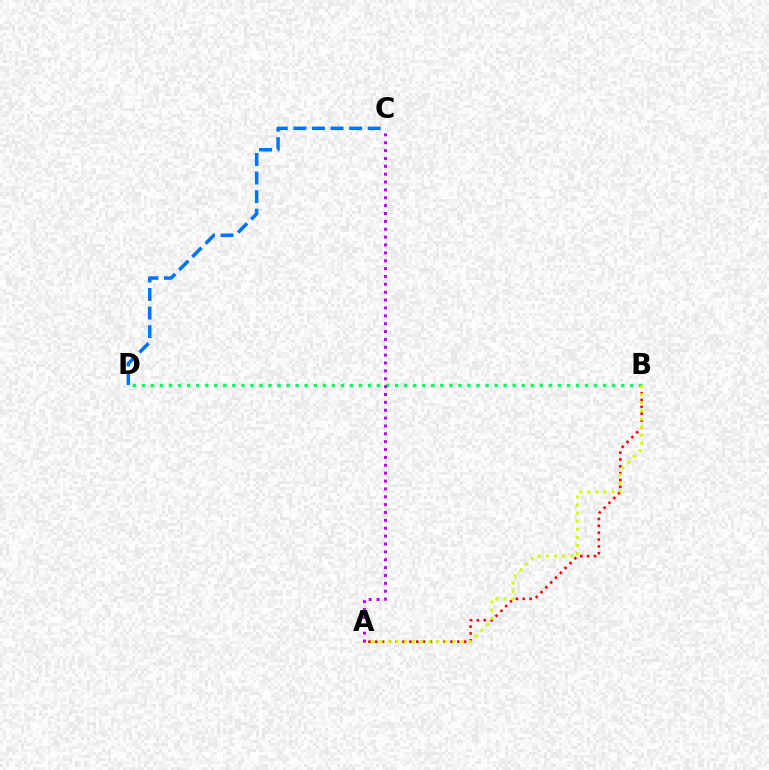{('B', 'D'): [{'color': '#00ff5c', 'line_style': 'dotted', 'thickness': 2.46}], ('A', 'B'): [{'color': '#ff0000', 'line_style': 'dotted', 'thickness': 1.86}, {'color': '#d1ff00', 'line_style': 'dotted', 'thickness': 2.2}], ('C', 'D'): [{'color': '#0074ff', 'line_style': 'dashed', 'thickness': 2.52}], ('A', 'C'): [{'color': '#b900ff', 'line_style': 'dotted', 'thickness': 2.14}]}